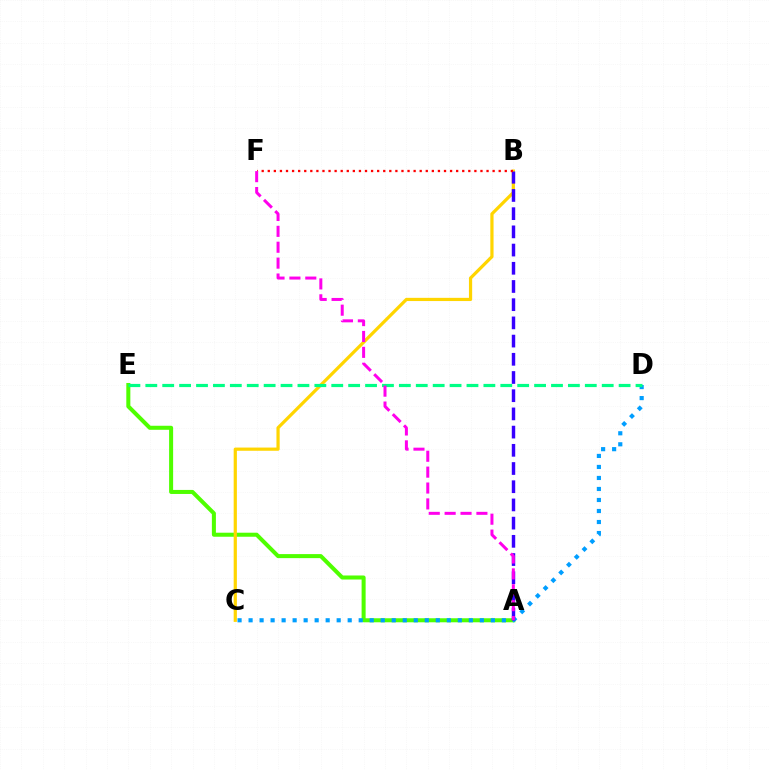{('A', 'E'): [{'color': '#4fff00', 'line_style': 'solid', 'thickness': 2.9}], ('B', 'C'): [{'color': '#ffd500', 'line_style': 'solid', 'thickness': 2.31}], ('C', 'D'): [{'color': '#009eff', 'line_style': 'dotted', 'thickness': 2.99}], ('A', 'B'): [{'color': '#3700ff', 'line_style': 'dashed', 'thickness': 2.47}], ('D', 'E'): [{'color': '#00ff86', 'line_style': 'dashed', 'thickness': 2.3}], ('B', 'F'): [{'color': '#ff0000', 'line_style': 'dotted', 'thickness': 1.65}], ('A', 'F'): [{'color': '#ff00ed', 'line_style': 'dashed', 'thickness': 2.16}]}